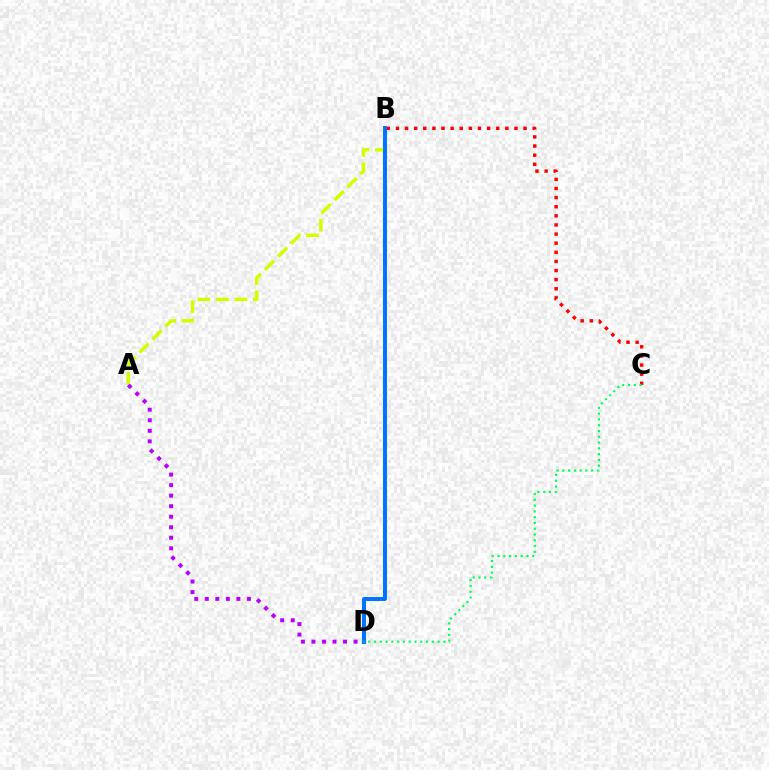{('A', 'B'): [{'color': '#d1ff00', 'line_style': 'dashed', 'thickness': 2.51}], ('B', 'C'): [{'color': '#ff0000', 'line_style': 'dotted', 'thickness': 2.48}], ('B', 'D'): [{'color': '#0074ff', 'line_style': 'solid', 'thickness': 2.86}], ('C', 'D'): [{'color': '#00ff5c', 'line_style': 'dotted', 'thickness': 1.57}], ('A', 'D'): [{'color': '#b900ff', 'line_style': 'dotted', 'thickness': 2.86}]}